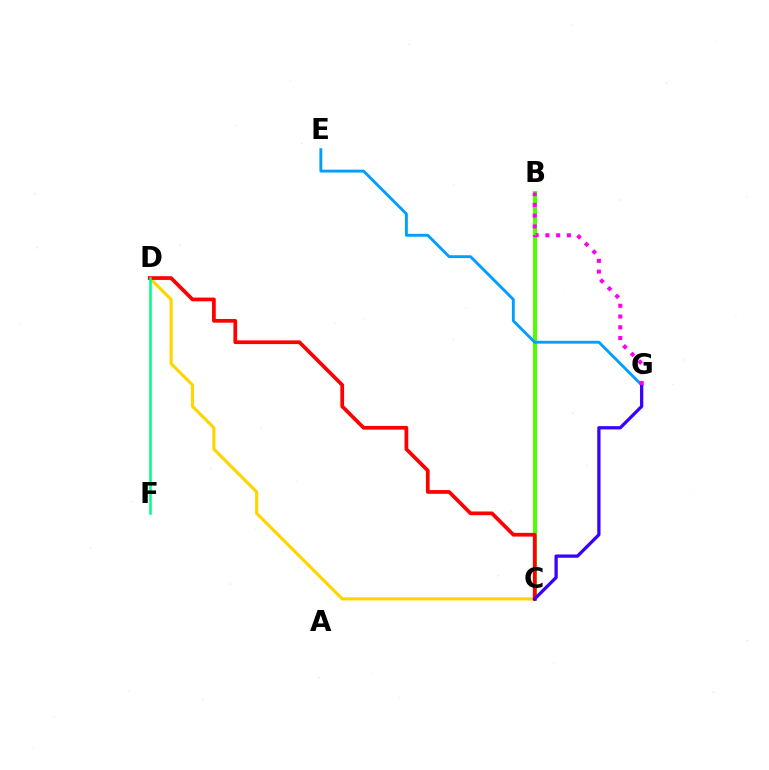{('B', 'C'): [{'color': '#4fff00', 'line_style': 'solid', 'thickness': 2.88}], ('C', 'D'): [{'color': '#ffd500', 'line_style': 'solid', 'thickness': 2.25}, {'color': '#ff0000', 'line_style': 'solid', 'thickness': 2.68}], ('E', 'G'): [{'color': '#009eff', 'line_style': 'solid', 'thickness': 2.06}], ('C', 'G'): [{'color': '#3700ff', 'line_style': 'solid', 'thickness': 2.34}], ('B', 'G'): [{'color': '#ff00ed', 'line_style': 'dotted', 'thickness': 2.92}], ('D', 'F'): [{'color': '#00ff86', 'line_style': 'solid', 'thickness': 1.83}]}